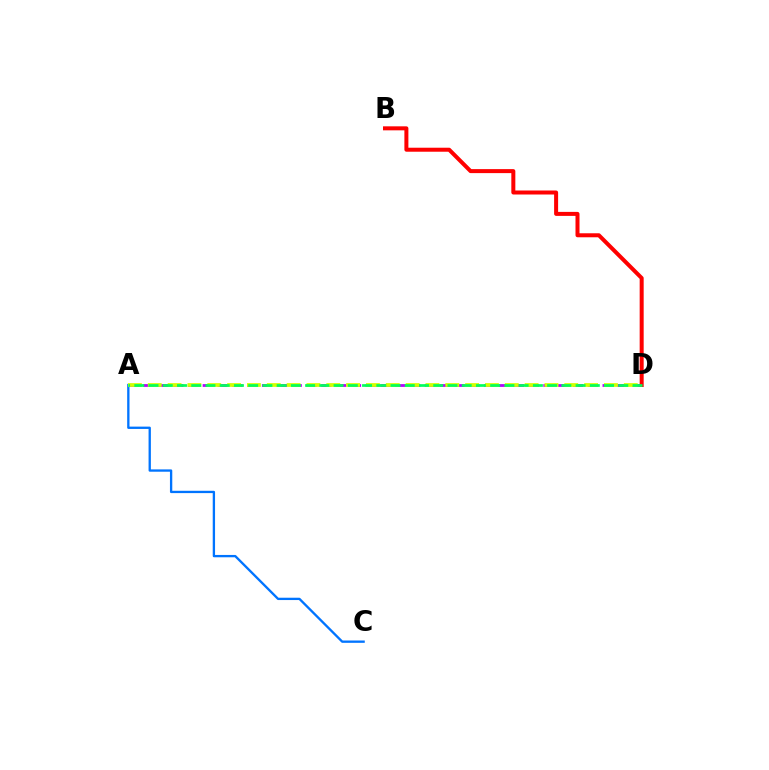{('A', 'D'): [{'color': '#b900ff', 'line_style': 'dashed', 'thickness': 2.01}, {'color': '#d1ff00', 'line_style': 'dashed', 'thickness': 2.69}, {'color': '#00ff5c', 'line_style': 'dashed', 'thickness': 1.93}], ('A', 'C'): [{'color': '#0074ff', 'line_style': 'solid', 'thickness': 1.67}], ('B', 'D'): [{'color': '#ff0000', 'line_style': 'solid', 'thickness': 2.89}]}